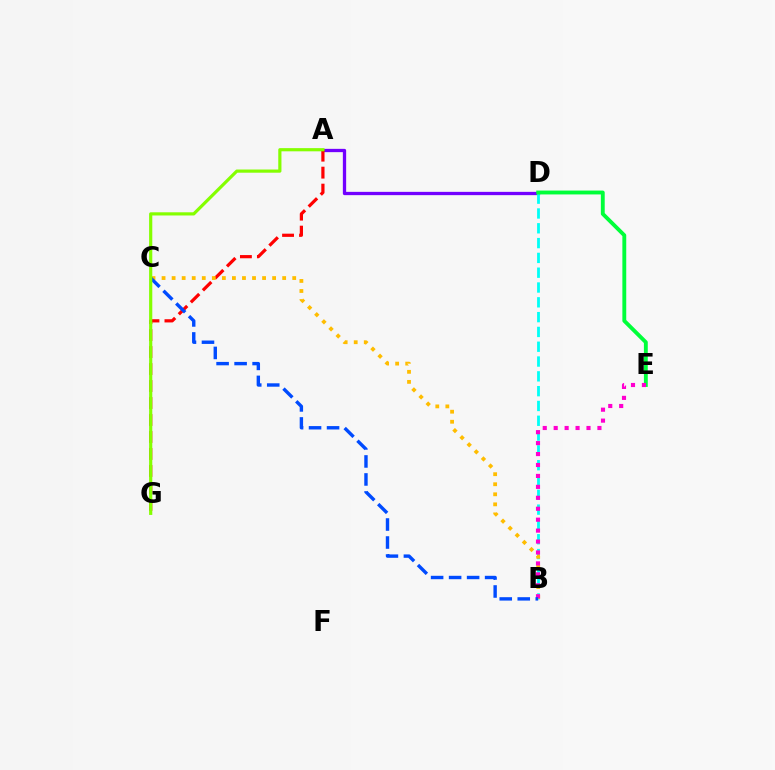{('A', 'D'): [{'color': '#7200ff', 'line_style': 'solid', 'thickness': 2.37}], ('B', 'D'): [{'color': '#00fff6', 'line_style': 'dashed', 'thickness': 2.01}], ('A', 'G'): [{'color': '#ff0000', 'line_style': 'dashed', 'thickness': 2.31}, {'color': '#84ff00', 'line_style': 'solid', 'thickness': 2.29}], ('D', 'E'): [{'color': '#00ff39', 'line_style': 'solid', 'thickness': 2.78}], ('B', 'C'): [{'color': '#ffbd00', 'line_style': 'dotted', 'thickness': 2.73}, {'color': '#004bff', 'line_style': 'dashed', 'thickness': 2.45}], ('B', 'E'): [{'color': '#ff00cf', 'line_style': 'dotted', 'thickness': 2.97}]}